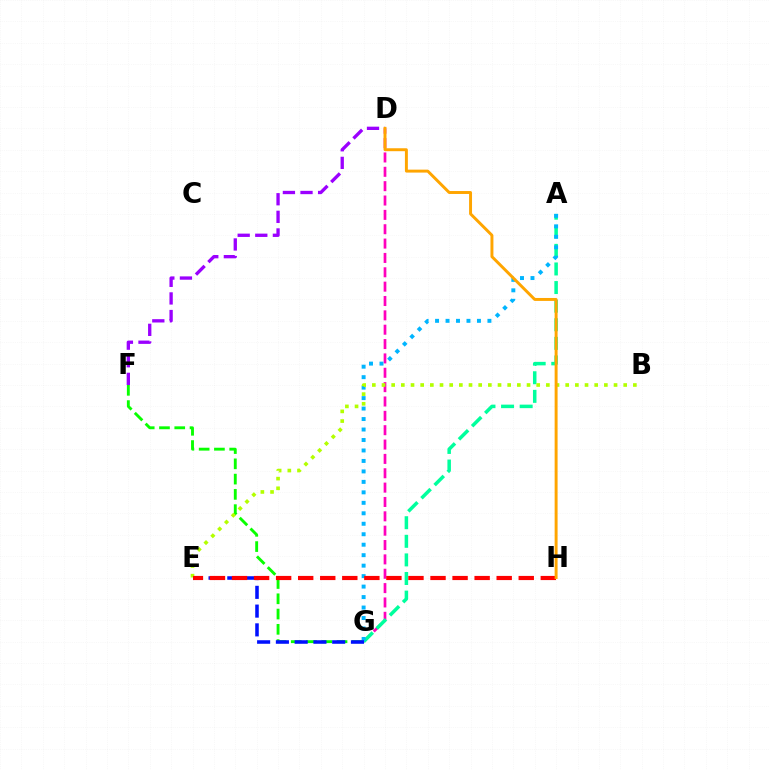{('D', 'G'): [{'color': '#ff00bd', 'line_style': 'dashed', 'thickness': 1.95}], ('D', 'F'): [{'color': '#9b00ff', 'line_style': 'dashed', 'thickness': 2.39}], ('A', 'G'): [{'color': '#00ff9d', 'line_style': 'dashed', 'thickness': 2.53}, {'color': '#00b5ff', 'line_style': 'dotted', 'thickness': 2.85}], ('F', 'G'): [{'color': '#08ff00', 'line_style': 'dashed', 'thickness': 2.07}], ('B', 'E'): [{'color': '#b3ff00', 'line_style': 'dotted', 'thickness': 2.63}], ('E', 'G'): [{'color': '#0010ff', 'line_style': 'dashed', 'thickness': 2.55}], ('E', 'H'): [{'color': '#ff0000', 'line_style': 'dashed', 'thickness': 3.0}], ('D', 'H'): [{'color': '#ffa500', 'line_style': 'solid', 'thickness': 2.12}]}